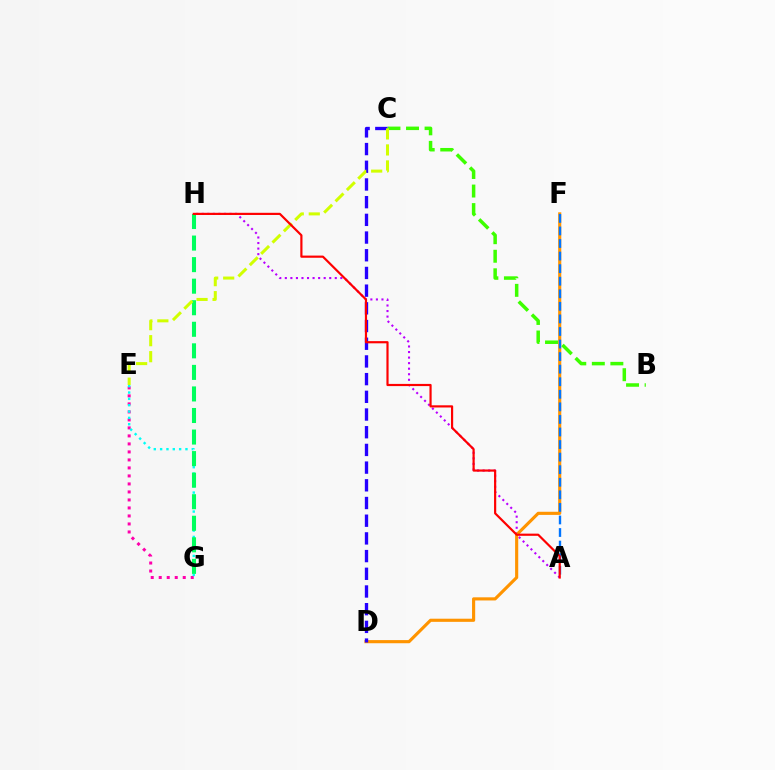{('E', 'G'): [{'color': '#ff00ac', 'line_style': 'dotted', 'thickness': 2.17}, {'color': '#00fff6', 'line_style': 'dotted', 'thickness': 1.72}], ('A', 'H'): [{'color': '#b900ff', 'line_style': 'dotted', 'thickness': 1.51}, {'color': '#ff0000', 'line_style': 'solid', 'thickness': 1.57}], ('D', 'F'): [{'color': '#ff9400', 'line_style': 'solid', 'thickness': 2.26}], ('A', 'F'): [{'color': '#0074ff', 'line_style': 'dashed', 'thickness': 1.71}], ('B', 'C'): [{'color': '#3dff00', 'line_style': 'dashed', 'thickness': 2.52}], ('G', 'H'): [{'color': '#00ff5c', 'line_style': 'dashed', 'thickness': 2.93}], ('C', 'D'): [{'color': '#2500ff', 'line_style': 'dashed', 'thickness': 2.4}], ('C', 'E'): [{'color': '#d1ff00', 'line_style': 'dashed', 'thickness': 2.17}]}